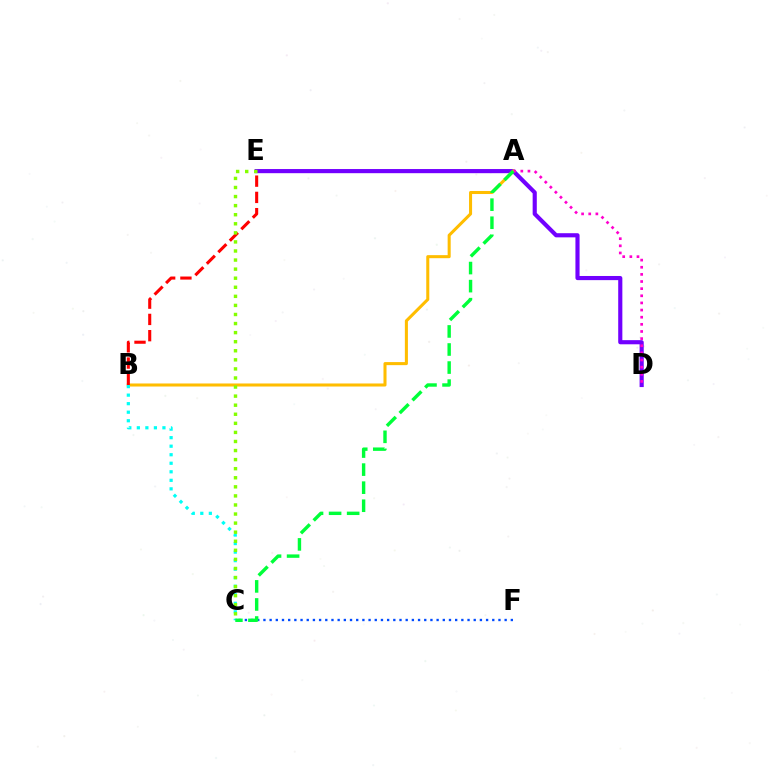{('D', 'E'): [{'color': '#7200ff', 'line_style': 'solid', 'thickness': 2.98}], ('A', 'B'): [{'color': '#ffbd00', 'line_style': 'solid', 'thickness': 2.2}], ('C', 'F'): [{'color': '#004bff', 'line_style': 'dotted', 'thickness': 1.68}], ('A', 'D'): [{'color': '#ff00cf', 'line_style': 'dotted', 'thickness': 1.94}], ('B', 'E'): [{'color': '#ff0000', 'line_style': 'dashed', 'thickness': 2.21}], ('B', 'C'): [{'color': '#00fff6', 'line_style': 'dotted', 'thickness': 2.32}], ('A', 'C'): [{'color': '#00ff39', 'line_style': 'dashed', 'thickness': 2.45}], ('C', 'E'): [{'color': '#84ff00', 'line_style': 'dotted', 'thickness': 2.46}]}